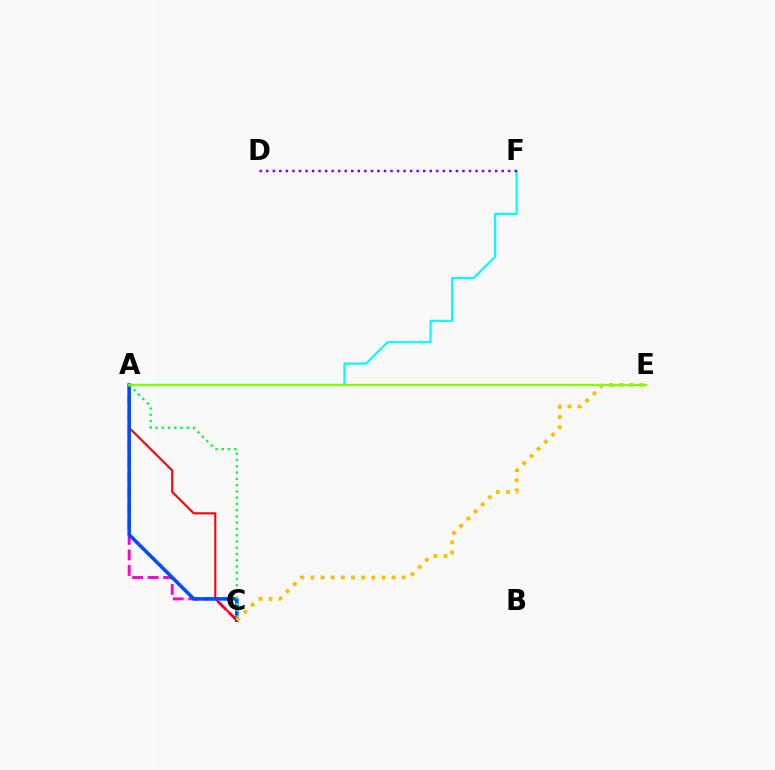{('A', 'F'): [{'color': '#00fff6', 'line_style': 'solid', 'thickness': 1.56}], ('A', 'C'): [{'color': '#ff00cf', 'line_style': 'dashed', 'thickness': 2.11}, {'color': '#ff0000', 'line_style': 'solid', 'thickness': 1.51}, {'color': '#004bff', 'line_style': 'solid', 'thickness': 2.56}, {'color': '#00ff39', 'line_style': 'dotted', 'thickness': 1.7}], ('C', 'E'): [{'color': '#ffbd00', 'line_style': 'dotted', 'thickness': 2.76}], ('A', 'E'): [{'color': '#84ff00', 'line_style': 'solid', 'thickness': 1.65}], ('D', 'F'): [{'color': '#7200ff', 'line_style': 'dotted', 'thickness': 1.78}]}